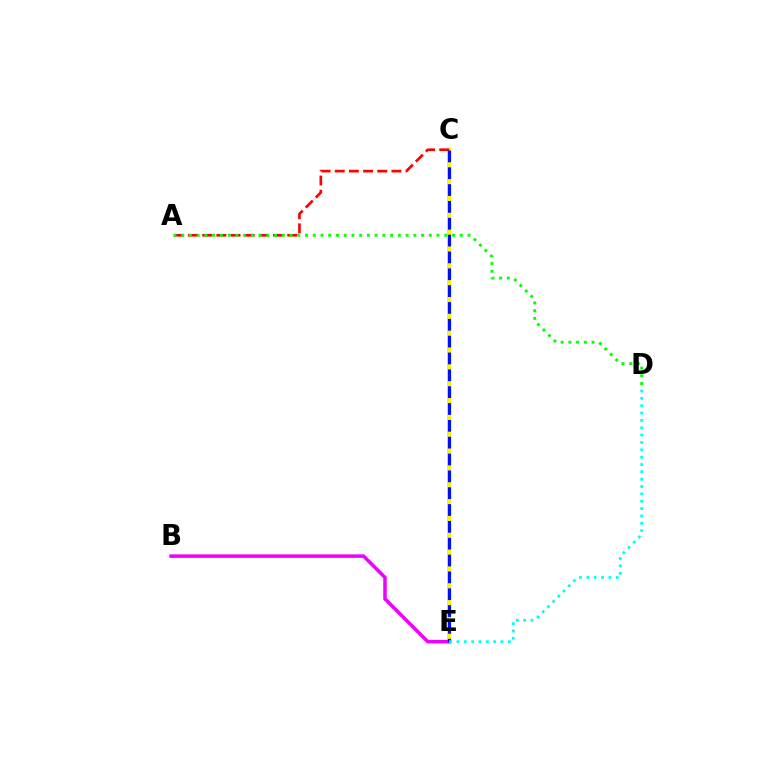{('C', 'E'): [{'color': '#fcf500', 'line_style': 'solid', 'thickness': 2.89}, {'color': '#0010ff', 'line_style': 'dashed', 'thickness': 2.29}], ('A', 'C'): [{'color': '#ff0000', 'line_style': 'dashed', 'thickness': 1.92}], ('B', 'E'): [{'color': '#ee00ff', 'line_style': 'solid', 'thickness': 2.53}], ('D', 'E'): [{'color': '#00fff6', 'line_style': 'dotted', 'thickness': 2.0}], ('A', 'D'): [{'color': '#08ff00', 'line_style': 'dotted', 'thickness': 2.1}]}